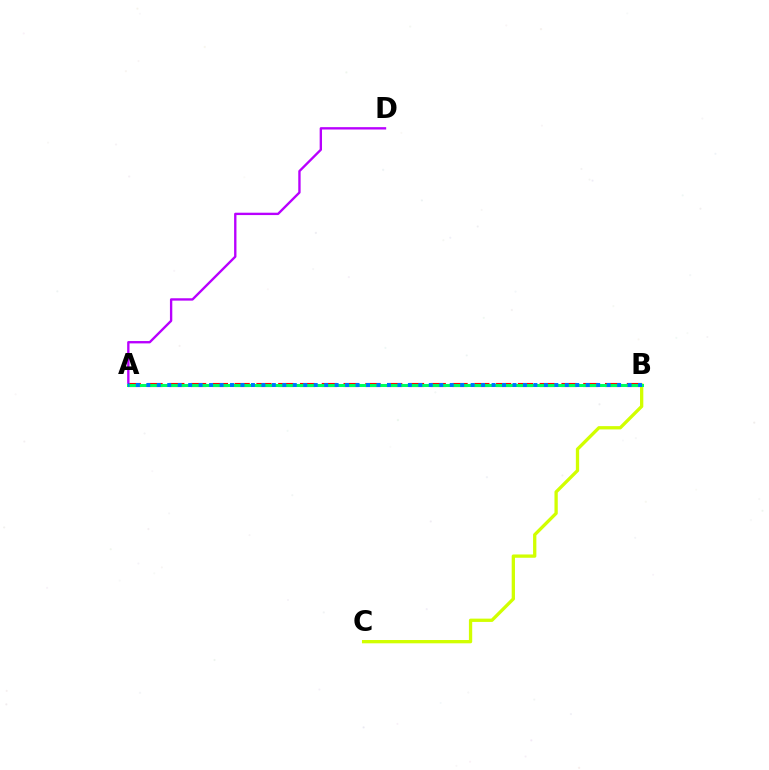{('A', 'B'): [{'color': '#ff0000', 'line_style': 'dashed', 'thickness': 2.96}, {'color': '#00ff5c', 'line_style': 'solid', 'thickness': 2.18}, {'color': '#0074ff', 'line_style': 'dotted', 'thickness': 2.84}], ('A', 'D'): [{'color': '#b900ff', 'line_style': 'solid', 'thickness': 1.7}], ('B', 'C'): [{'color': '#d1ff00', 'line_style': 'solid', 'thickness': 2.37}]}